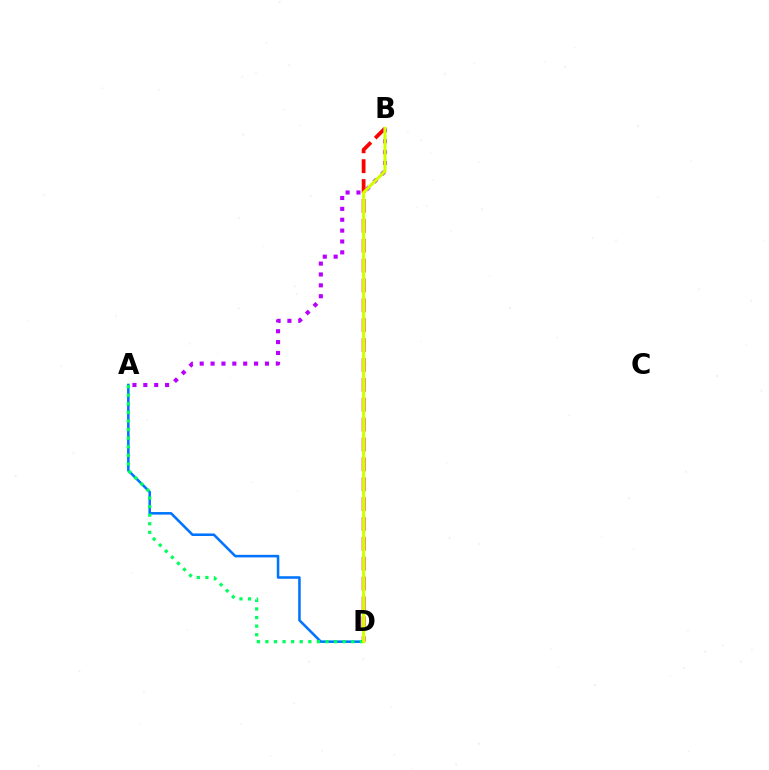{('A', 'D'): [{'color': '#0074ff', 'line_style': 'solid', 'thickness': 1.84}, {'color': '#00ff5c', 'line_style': 'dotted', 'thickness': 2.33}], ('B', 'D'): [{'color': '#ff0000', 'line_style': 'dashed', 'thickness': 2.7}, {'color': '#d1ff00', 'line_style': 'solid', 'thickness': 2.26}], ('A', 'B'): [{'color': '#b900ff', 'line_style': 'dotted', 'thickness': 2.95}]}